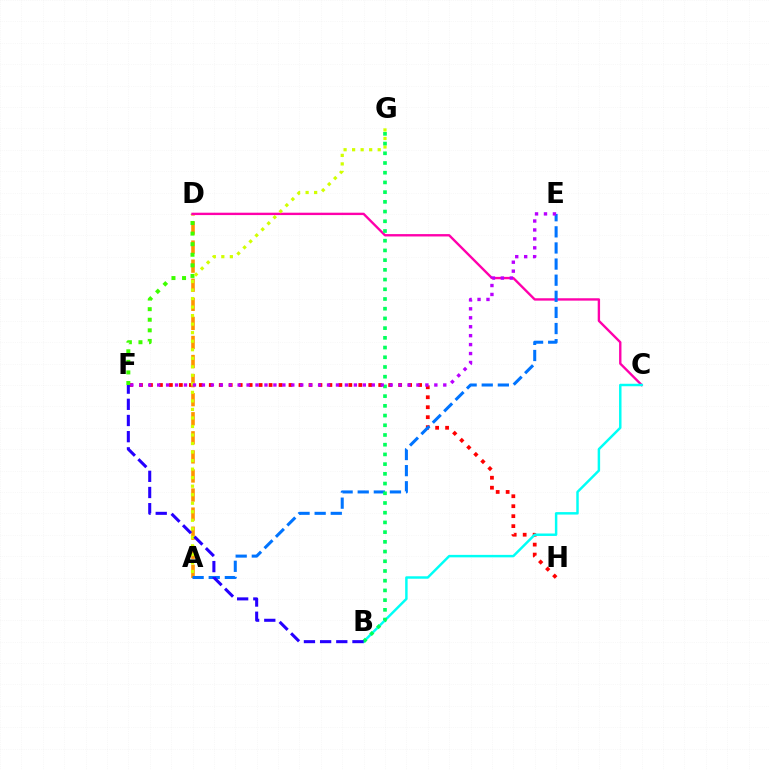{('F', 'H'): [{'color': '#ff0000', 'line_style': 'dotted', 'thickness': 2.71}], ('A', 'D'): [{'color': '#ff9400', 'line_style': 'dashed', 'thickness': 2.59}], ('D', 'F'): [{'color': '#3dff00', 'line_style': 'dotted', 'thickness': 2.87}], ('C', 'D'): [{'color': '#ff00ac', 'line_style': 'solid', 'thickness': 1.71}], ('A', 'E'): [{'color': '#0074ff', 'line_style': 'dashed', 'thickness': 2.19}], ('B', 'C'): [{'color': '#00fff6', 'line_style': 'solid', 'thickness': 1.77}], ('A', 'G'): [{'color': '#d1ff00', 'line_style': 'dotted', 'thickness': 2.32}], ('B', 'G'): [{'color': '#00ff5c', 'line_style': 'dotted', 'thickness': 2.64}], ('B', 'F'): [{'color': '#2500ff', 'line_style': 'dashed', 'thickness': 2.2}], ('E', 'F'): [{'color': '#b900ff', 'line_style': 'dotted', 'thickness': 2.43}]}